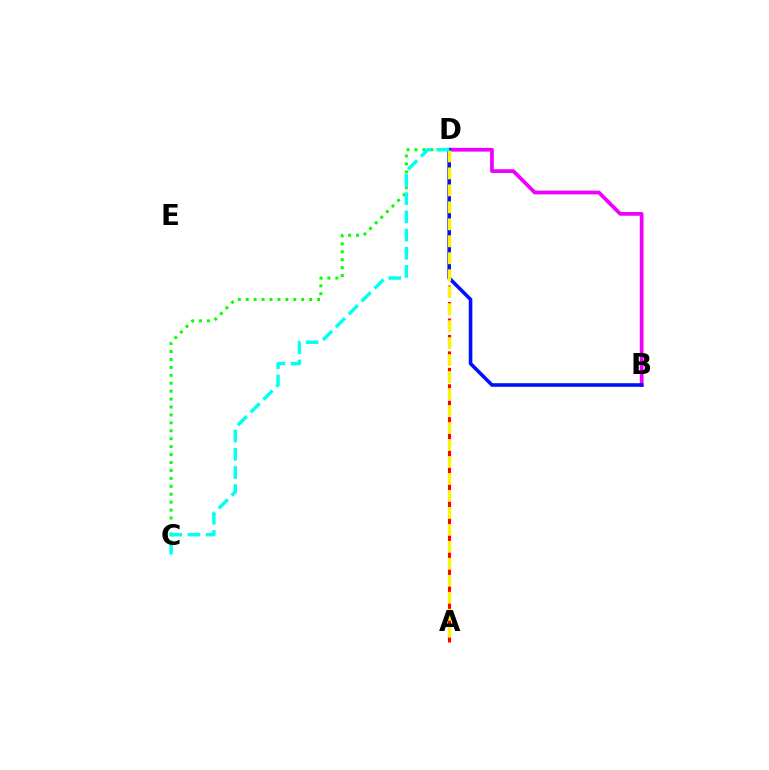{('A', 'D'): [{'color': '#ff0000', 'line_style': 'dashed', 'thickness': 2.23}, {'color': '#fcf500', 'line_style': 'dashed', 'thickness': 2.31}], ('B', 'D'): [{'color': '#ee00ff', 'line_style': 'solid', 'thickness': 2.69}, {'color': '#0010ff', 'line_style': 'solid', 'thickness': 2.58}], ('C', 'D'): [{'color': '#08ff00', 'line_style': 'dotted', 'thickness': 2.15}, {'color': '#00fff6', 'line_style': 'dashed', 'thickness': 2.47}]}